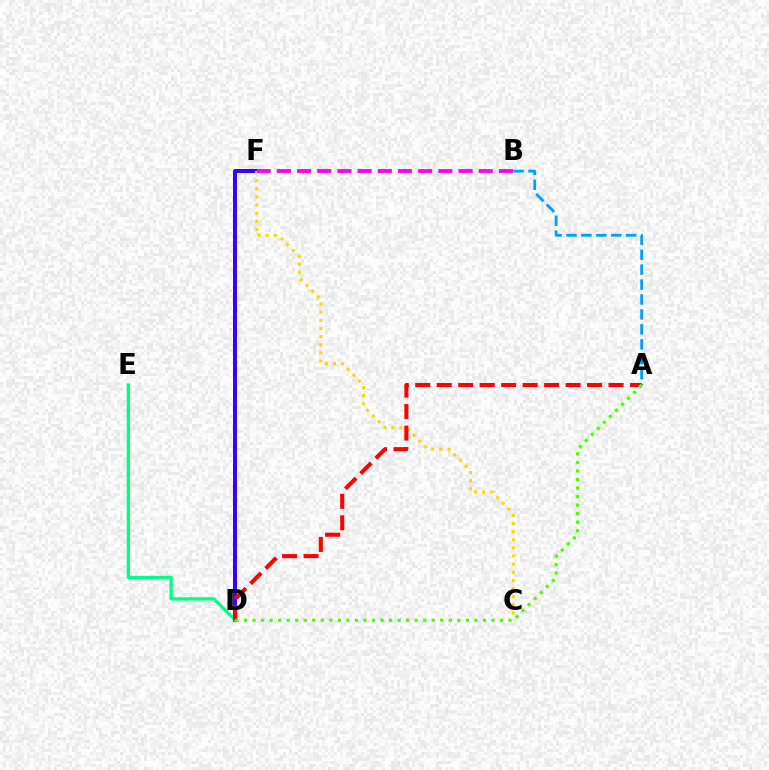{('A', 'B'): [{'color': '#009eff', 'line_style': 'dashed', 'thickness': 2.03}], ('D', 'F'): [{'color': '#3700ff', 'line_style': 'solid', 'thickness': 2.89}], ('D', 'E'): [{'color': '#00ff86', 'line_style': 'solid', 'thickness': 2.35}], ('C', 'F'): [{'color': '#ffd500', 'line_style': 'dotted', 'thickness': 2.21}], ('A', 'D'): [{'color': '#ff0000', 'line_style': 'dashed', 'thickness': 2.92}, {'color': '#4fff00', 'line_style': 'dotted', 'thickness': 2.32}], ('B', 'F'): [{'color': '#ff00ed', 'line_style': 'dashed', 'thickness': 2.74}]}